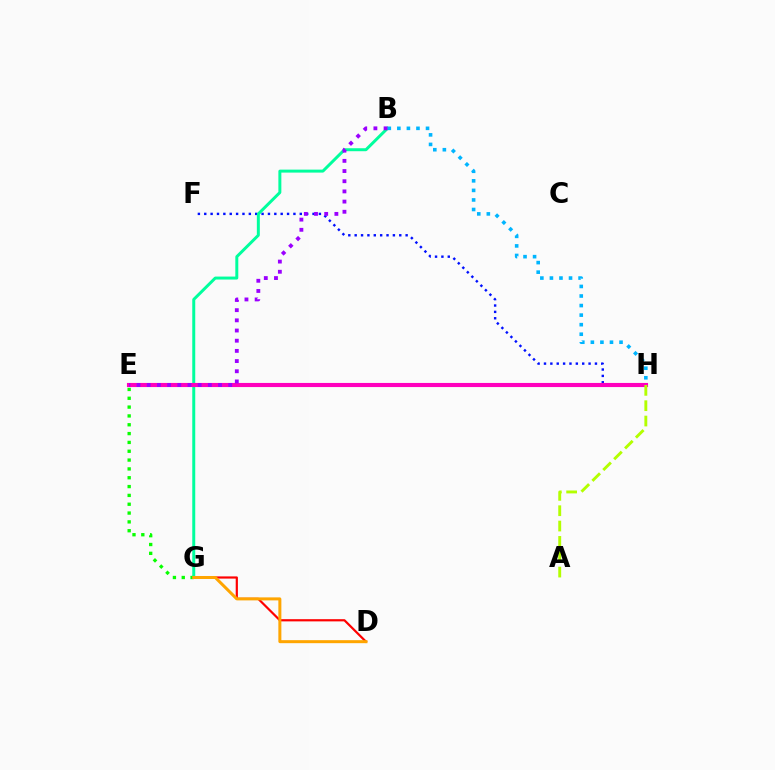{('F', 'H'): [{'color': '#0010ff', 'line_style': 'dotted', 'thickness': 1.73}], ('D', 'G'): [{'color': '#ff0000', 'line_style': 'solid', 'thickness': 1.58}, {'color': '#ffa500', 'line_style': 'solid', 'thickness': 2.17}], ('B', 'G'): [{'color': '#00ff9d', 'line_style': 'solid', 'thickness': 2.14}], ('E', 'G'): [{'color': '#08ff00', 'line_style': 'dotted', 'thickness': 2.4}], ('E', 'H'): [{'color': '#ff00bd', 'line_style': 'solid', 'thickness': 2.96}], ('A', 'H'): [{'color': '#b3ff00', 'line_style': 'dashed', 'thickness': 2.08}], ('B', 'H'): [{'color': '#00b5ff', 'line_style': 'dotted', 'thickness': 2.6}], ('B', 'E'): [{'color': '#9b00ff', 'line_style': 'dotted', 'thickness': 2.77}]}